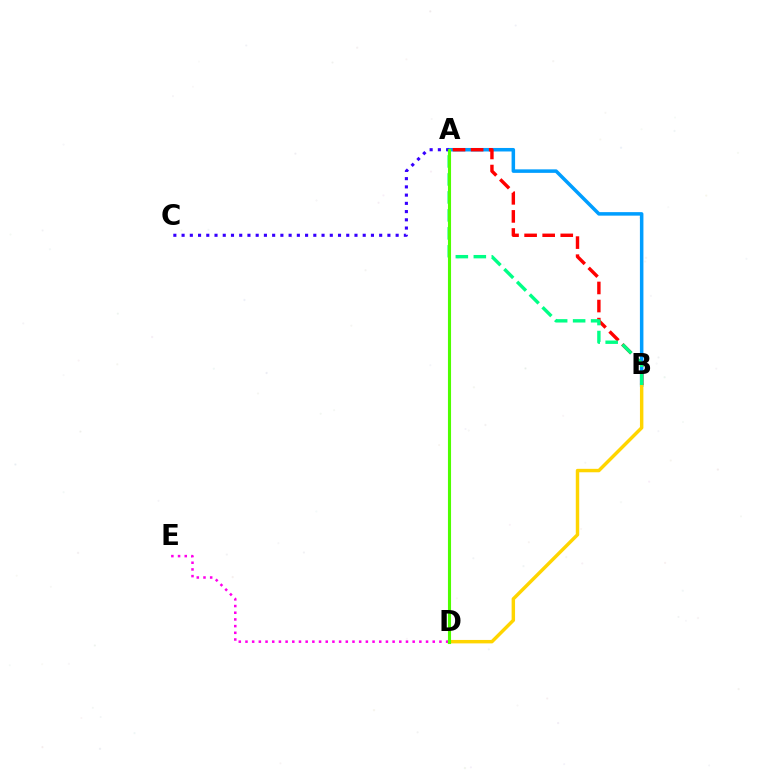{('A', 'B'): [{'color': '#009eff', 'line_style': 'solid', 'thickness': 2.53}, {'color': '#ff0000', 'line_style': 'dashed', 'thickness': 2.46}, {'color': '#00ff86', 'line_style': 'dashed', 'thickness': 2.44}], ('A', 'C'): [{'color': '#3700ff', 'line_style': 'dotted', 'thickness': 2.24}], ('B', 'D'): [{'color': '#ffd500', 'line_style': 'solid', 'thickness': 2.48}], ('D', 'E'): [{'color': '#ff00ed', 'line_style': 'dotted', 'thickness': 1.82}], ('A', 'D'): [{'color': '#4fff00', 'line_style': 'solid', 'thickness': 2.23}]}